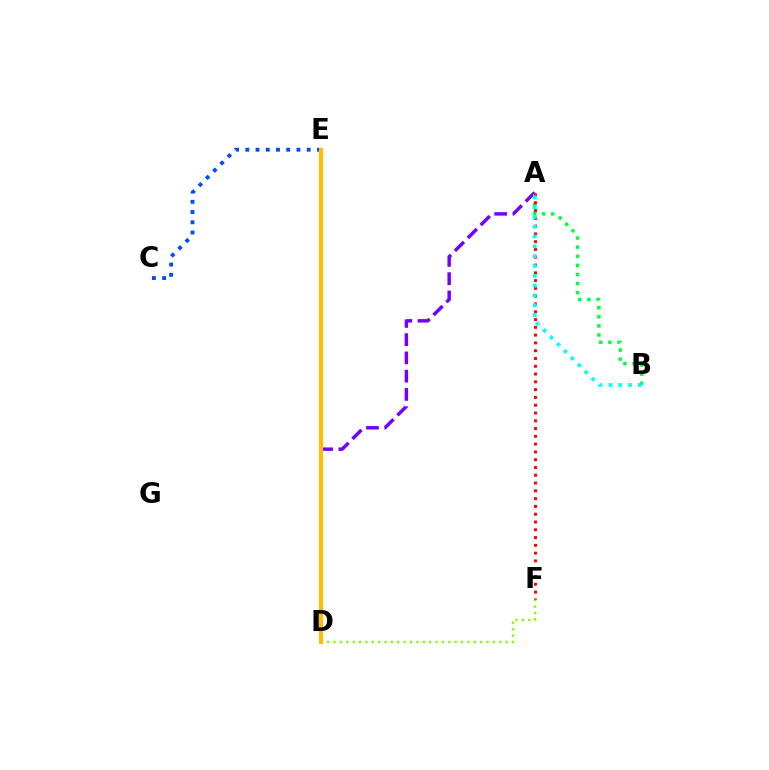{('A', 'D'): [{'color': '#7200ff', 'line_style': 'dashed', 'thickness': 2.48}], ('A', 'B'): [{'color': '#00ff39', 'line_style': 'dotted', 'thickness': 2.47}, {'color': '#00fff6', 'line_style': 'dotted', 'thickness': 2.67}], ('D', 'F'): [{'color': '#84ff00', 'line_style': 'dotted', 'thickness': 1.73}], ('A', 'F'): [{'color': '#ff0000', 'line_style': 'dotted', 'thickness': 2.12}], ('D', 'E'): [{'color': '#ff00cf', 'line_style': 'dashed', 'thickness': 2.01}, {'color': '#ffbd00', 'line_style': 'solid', 'thickness': 2.96}], ('C', 'E'): [{'color': '#004bff', 'line_style': 'dotted', 'thickness': 2.78}]}